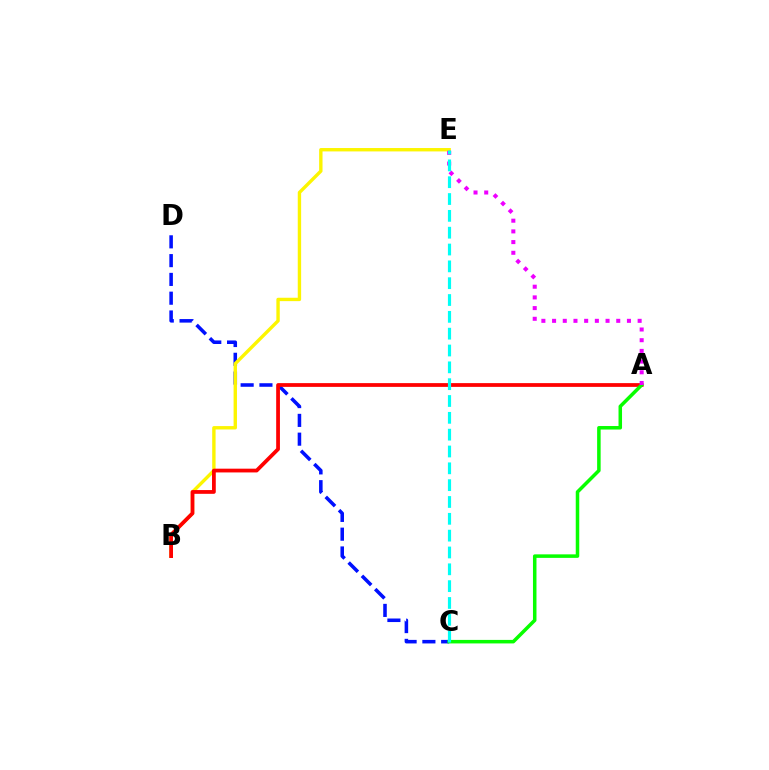{('C', 'D'): [{'color': '#0010ff', 'line_style': 'dashed', 'thickness': 2.55}], ('B', 'E'): [{'color': '#fcf500', 'line_style': 'solid', 'thickness': 2.43}], ('A', 'B'): [{'color': '#ff0000', 'line_style': 'solid', 'thickness': 2.71}], ('A', 'C'): [{'color': '#08ff00', 'line_style': 'solid', 'thickness': 2.53}], ('A', 'E'): [{'color': '#ee00ff', 'line_style': 'dotted', 'thickness': 2.91}], ('C', 'E'): [{'color': '#00fff6', 'line_style': 'dashed', 'thickness': 2.29}]}